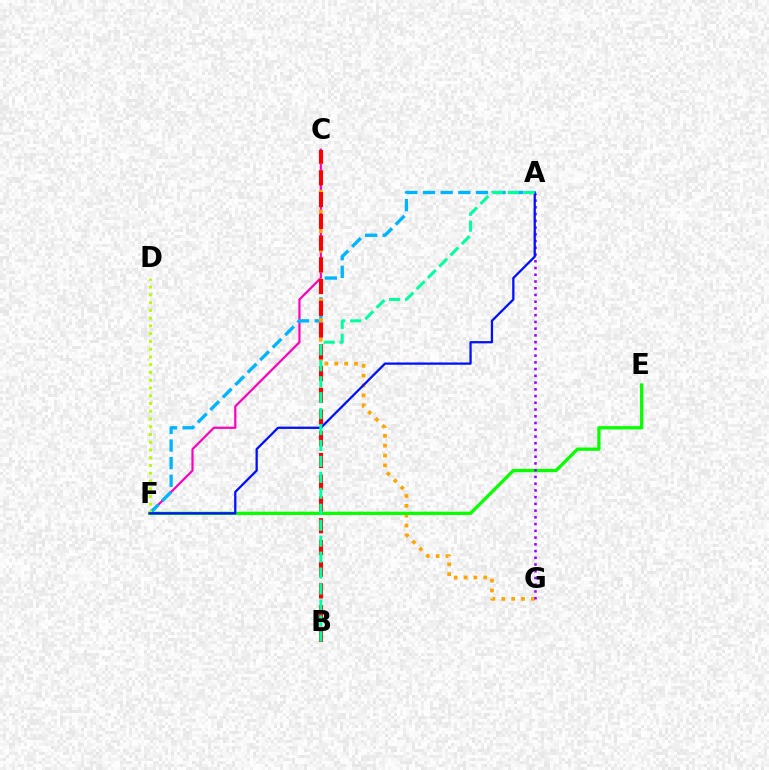{('C', 'F'): [{'color': '#ff00bd', 'line_style': 'solid', 'thickness': 1.59}], ('A', 'F'): [{'color': '#00b5ff', 'line_style': 'dashed', 'thickness': 2.4}, {'color': '#0010ff', 'line_style': 'solid', 'thickness': 1.64}], ('C', 'G'): [{'color': '#ffa500', 'line_style': 'dotted', 'thickness': 2.68}], ('B', 'C'): [{'color': '#ff0000', 'line_style': 'dashed', 'thickness': 2.95}], ('E', 'F'): [{'color': '#08ff00', 'line_style': 'solid', 'thickness': 2.36}], ('D', 'F'): [{'color': '#b3ff00', 'line_style': 'dotted', 'thickness': 2.11}], ('A', 'G'): [{'color': '#9b00ff', 'line_style': 'dotted', 'thickness': 1.83}], ('A', 'B'): [{'color': '#00ff9d', 'line_style': 'dashed', 'thickness': 2.17}]}